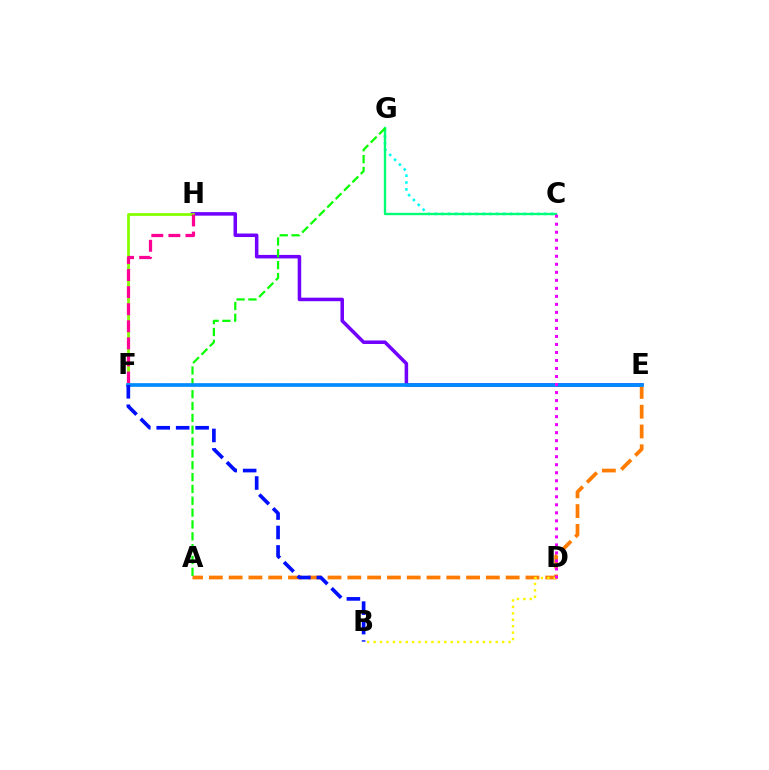{('E', 'H'): [{'color': '#7200ff', 'line_style': 'solid', 'thickness': 2.54}], ('C', 'G'): [{'color': '#00fff6', 'line_style': 'dotted', 'thickness': 1.86}, {'color': '#00ff74', 'line_style': 'solid', 'thickness': 1.7}], ('E', 'F'): [{'color': '#ff0000', 'line_style': 'dashed', 'thickness': 1.53}, {'color': '#008cff', 'line_style': 'solid', 'thickness': 2.64}], ('F', 'H'): [{'color': '#84ff00', 'line_style': 'solid', 'thickness': 1.99}, {'color': '#ff0094', 'line_style': 'dashed', 'thickness': 2.32}], ('A', 'E'): [{'color': '#ff7c00', 'line_style': 'dashed', 'thickness': 2.69}], ('B', 'D'): [{'color': '#fcf500', 'line_style': 'dotted', 'thickness': 1.75}], ('A', 'G'): [{'color': '#08ff00', 'line_style': 'dashed', 'thickness': 1.61}], ('C', 'D'): [{'color': '#ee00ff', 'line_style': 'dotted', 'thickness': 2.18}], ('B', 'F'): [{'color': '#0010ff', 'line_style': 'dashed', 'thickness': 2.64}]}